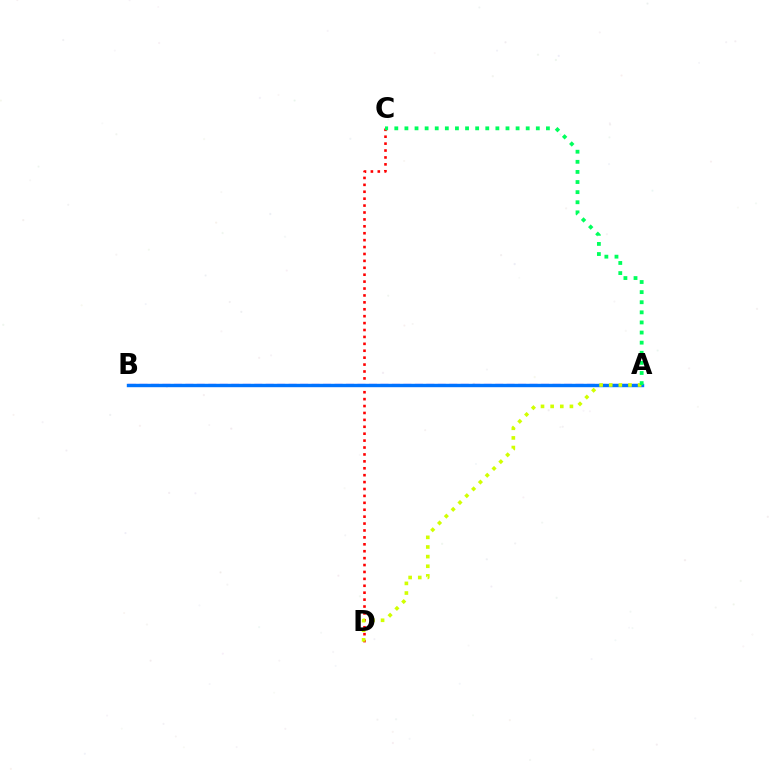{('A', 'B'): [{'color': '#b900ff', 'line_style': 'dashed', 'thickness': 1.56}, {'color': '#0074ff', 'line_style': 'solid', 'thickness': 2.45}], ('C', 'D'): [{'color': '#ff0000', 'line_style': 'dotted', 'thickness': 1.88}], ('A', 'D'): [{'color': '#d1ff00', 'line_style': 'dotted', 'thickness': 2.62}], ('A', 'C'): [{'color': '#00ff5c', 'line_style': 'dotted', 'thickness': 2.75}]}